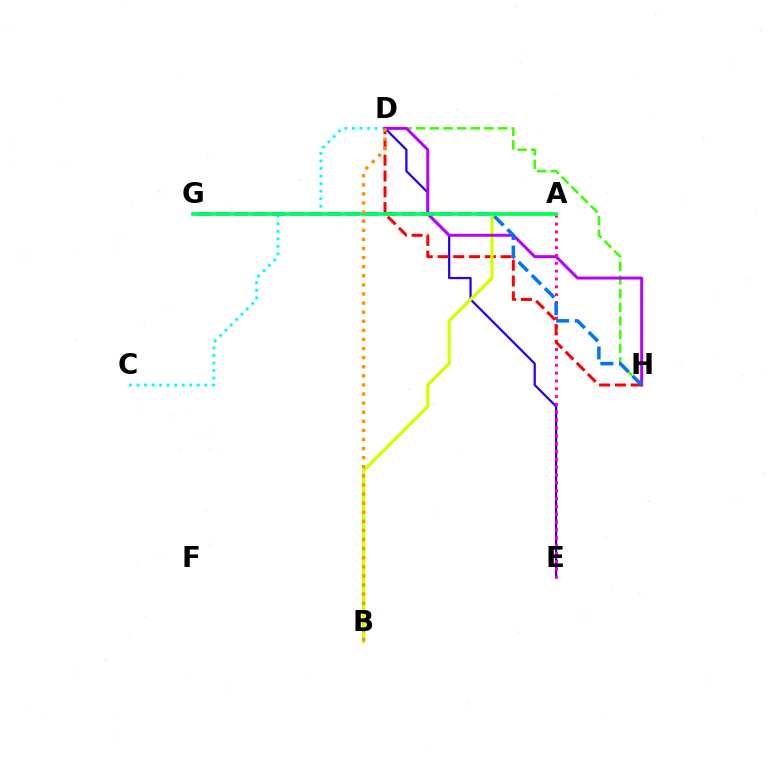{('D', 'E'): [{'color': '#2500ff', 'line_style': 'solid', 'thickness': 1.61}], ('A', 'E'): [{'color': '#ff00ac', 'line_style': 'dotted', 'thickness': 2.13}], ('C', 'D'): [{'color': '#00fff6', 'line_style': 'dotted', 'thickness': 2.05}], ('D', 'H'): [{'color': '#ff0000', 'line_style': 'dashed', 'thickness': 2.14}, {'color': '#3dff00', 'line_style': 'dashed', 'thickness': 1.85}, {'color': '#b900ff', 'line_style': 'solid', 'thickness': 2.14}], ('A', 'B'): [{'color': '#d1ff00', 'line_style': 'solid', 'thickness': 2.33}], ('G', 'H'): [{'color': '#0074ff', 'line_style': 'dashed', 'thickness': 2.53}], ('A', 'G'): [{'color': '#00ff5c', 'line_style': 'solid', 'thickness': 2.62}], ('B', 'D'): [{'color': '#ff9400', 'line_style': 'dotted', 'thickness': 2.47}]}